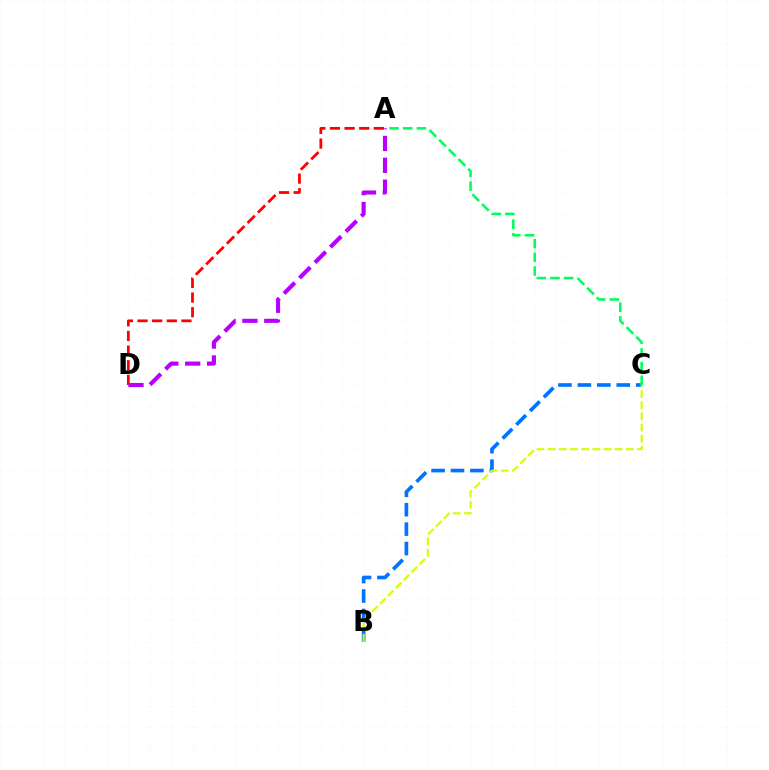{('A', 'D'): [{'color': '#ff0000', 'line_style': 'dashed', 'thickness': 1.99}, {'color': '#b900ff', 'line_style': 'dashed', 'thickness': 2.97}], ('B', 'C'): [{'color': '#0074ff', 'line_style': 'dashed', 'thickness': 2.64}, {'color': '#d1ff00', 'line_style': 'dashed', 'thickness': 1.52}], ('A', 'C'): [{'color': '#00ff5c', 'line_style': 'dashed', 'thickness': 1.85}]}